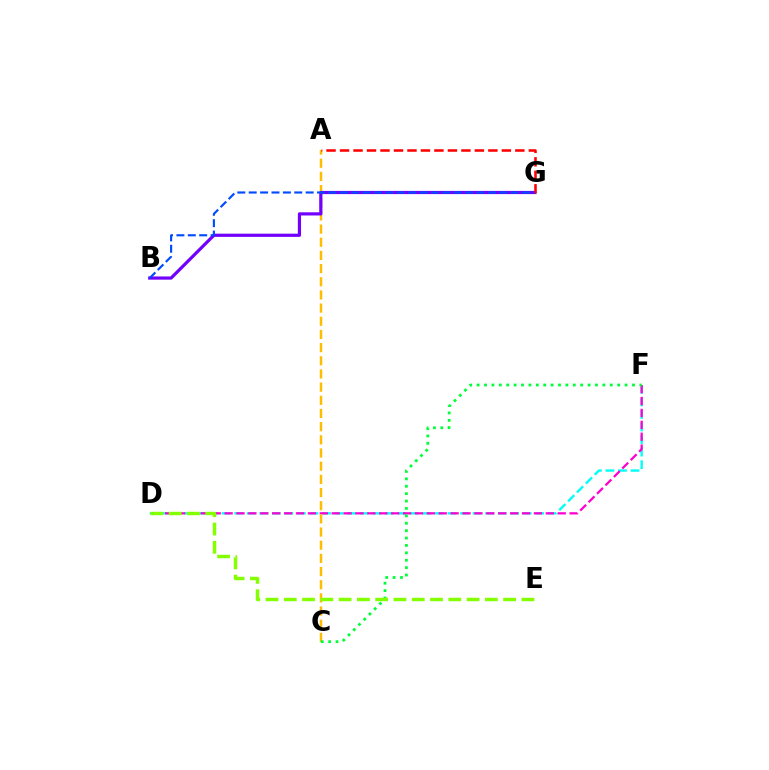{('D', 'F'): [{'color': '#00fff6', 'line_style': 'dashed', 'thickness': 1.7}, {'color': '#ff00cf', 'line_style': 'dashed', 'thickness': 1.62}], ('A', 'C'): [{'color': '#ffbd00', 'line_style': 'dashed', 'thickness': 1.79}], ('B', 'G'): [{'color': '#7200ff', 'line_style': 'solid', 'thickness': 2.3}, {'color': '#004bff', 'line_style': 'dashed', 'thickness': 1.55}], ('C', 'F'): [{'color': '#00ff39', 'line_style': 'dotted', 'thickness': 2.01}], ('A', 'G'): [{'color': '#ff0000', 'line_style': 'dashed', 'thickness': 1.83}], ('D', 'E'): [{'color': '#84ff00', 'line_style': 'dashed', 'thickness': 2.48}]}